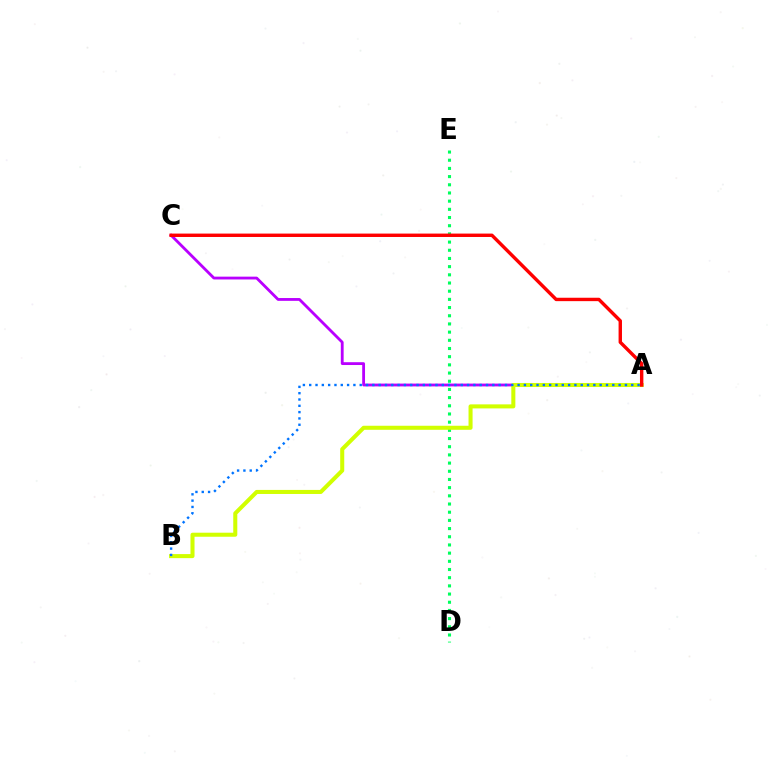{('D', 'E'): [{'color': '#00ff5c', 'line_style': 'dotted', 'thickness': 2.22}], ('A', 'C'): [{'color': '#b900ff', 'line_style': 'solid', 'thickness': 2.03}, {'color': '#ff0000', 'line_style': 'solid', 'thickness': 2.45}], ('A', 'B'): [{'color': '#d1ff00', 'line_style': 'solid', 'thickness': 2.91}, {'color': '#0074ff', 'line_style': 'dotted', 'thickness': 1.72}]}